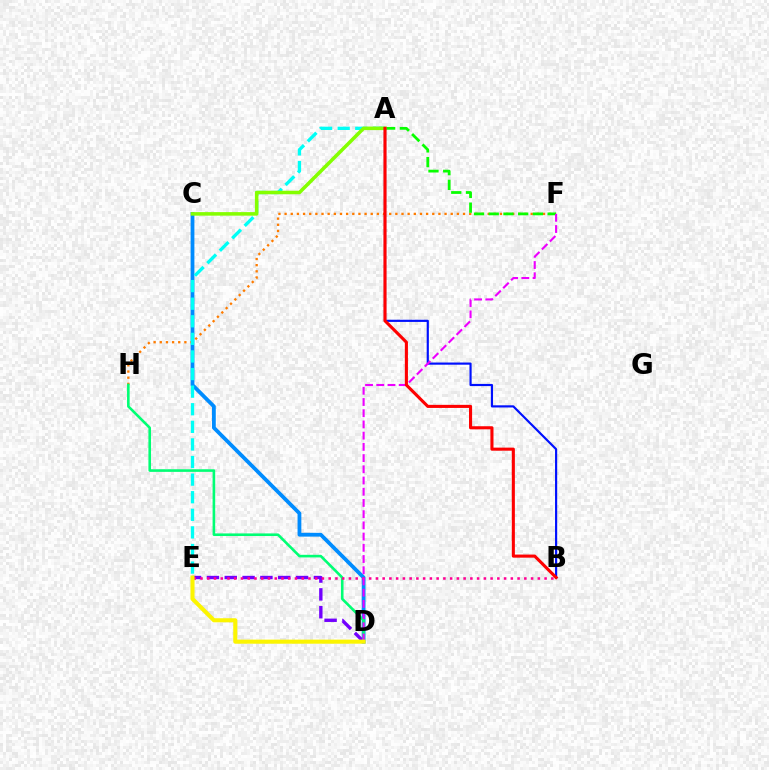{('C', 'D'): [{'color': '#008cff', 'line_style': 'solid', 'thickness': 2.73}], ('F', 'H'): [{'color': '#ff7c00', 'line_style': 'dotted', 'thickness': 1.67}], ('D', 'E'): [{'color': '#7200ff', 'line_style': 'dashed', 'thickness': 2.42}, {'color': '#fcf500', 'line_style': 'solid', 'thickness': 2.93}], ('A', 'E'): [{'color': '#00fff6', 'line_style': 'dashed', 'thickness': 2.39}], ('D', 'H'): [{'color': '#00ff74', 'line_style': 'solid', 'thickness': 1.88}], ('B', 'E'): [{'color': '#ff0094', 'line_style': 'dotted', 'thickness': 1.83}], ('A', 'F'): [{'color': '#08ff00', 'line_style': 'dashed', 'thickness': 2.0}], ('A', 'C'): [{'color': '#84ff00', 'line_style': 'solid', 'thickness': 2.55}], ('A', 'B'): [{'color': '#0010ff', 'line_style': 'solid', 'thickness': 1.56}, {'color': '#ff0000', 'line_style': 'solid', 'thickness': 2.22}], ('D', 'F'): [{'color': '#ee00ff', 'line_style': 'dashed', 'thickness': 1.52}]}